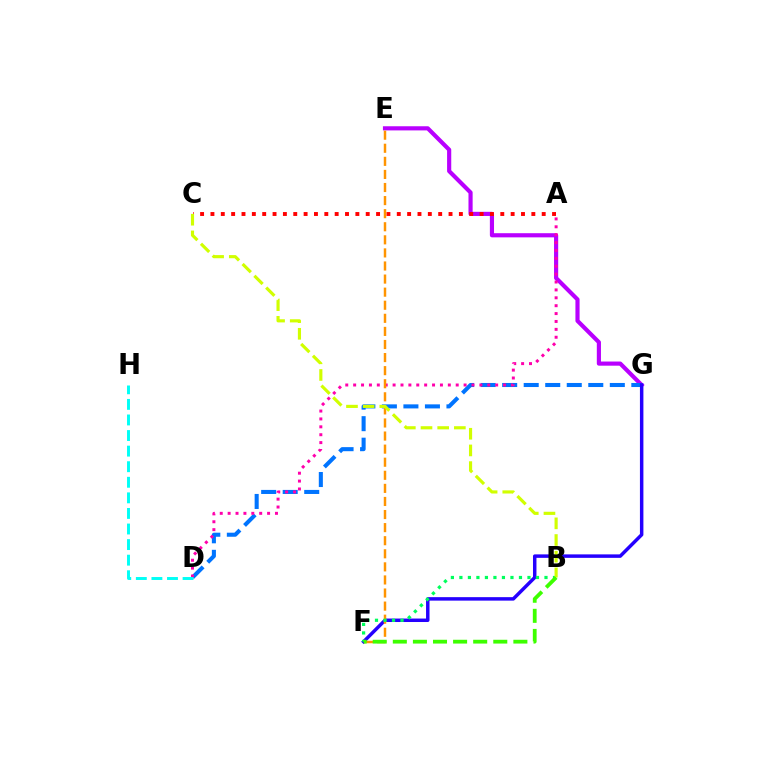{('E', 'G'): [{'color': '#b900ff', 'line_style': 'solid', 'thickness': 2.99}], ('D', 'G'): [{'color': '#0074ff', 'line_style': 'dashed', 'thickness': 2.92}], ('A', 'C'): [{'color': '#ff0000', 'line_style': 'dotted', 'thickness': 2.81}], ('A', 'D'): [{'color': '#ff00ac', 'line_style': 'dotted', 'thickness': 2.14}], ('F', 'G'): [{'color': '#2500ff', 'line_style': 'solid', 'thickness': 2.5}], ('E', 'F'): [{'color': '#ff9400', 'line_style': 'dashed', 'thickness': 1.78}], ('B', 'F'): [{'color': '#00ff5c', 'line_style': 'dotted', 'thickness': 2.31}, {'color': '#3dff00', 'line_style': 'dashed', 'thickness': 2.73}], ('B', 'C'): [{'color': '#d1ff00', 'line_style': 'dashed', 'thickness': 2.27}], ('D', 'H'): [{'color': '#00fff6', 'line_style': 'dashed', 'thickness': 2.12}]}